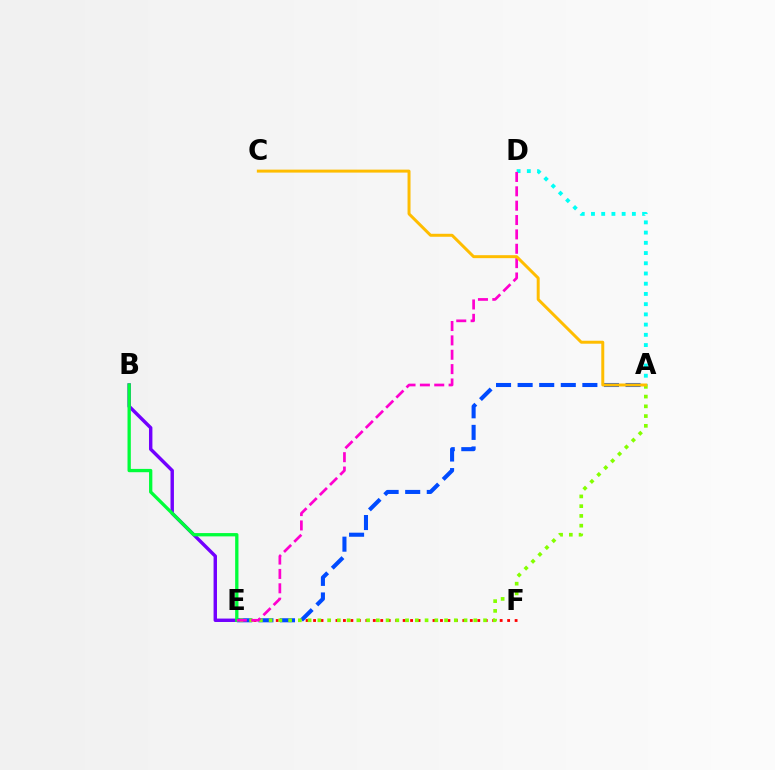{('A', 'D'): [{'color': '#00fff6', 'line_style': 'dotted', 'thickness': 2.78}], ('B', 'E'): [{'color': '#7200ff', 'line_style': 'solid', 'thickness': 2.46}, {'color': '#00ff39', 'line_style': 'solid', 'thickness': 2.38}], ('E', 'F'): [{'color': '#ff0000', 'line_style': 'dotted', 'thickness': 2.03}], ('A', 'E'): [{'color': '#004bff', 'line_style': 'dashed', 'thickness': 2.93}, {'color': '#84ff00', 'line_style': 'dotted', 'thickness': 2.65}], ('D', 'E'): [{'color': '#ff00cf', 'line_style': 'dashed', 'thickness': 1.95}], ('A', 'C'): [{'color': '#ffbd00', 'line_style': 'solid', 'thickness': 2.14}]}